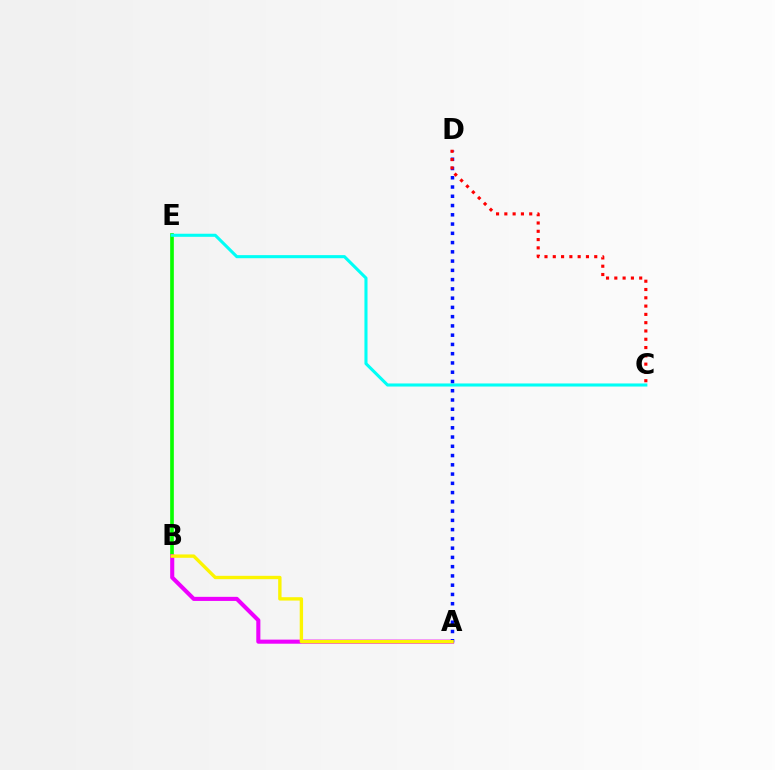{('B', 'E'): [{'color': '#08ff00', 'line_style': 'solid', 'thickness': 2.64}], ('A', 'B'): [{'color': '#ee00ff', 'line_style': 'solid', 'thickness': 2.94}, {'color': '#fcf500', 'line_style': 'solid', 'thickness': 2.43}], ('C', 'E'): [{'color': '#00fff6', 'line_style': 'solid', 'thickness': 2.22}], ('A', 'D'): [{'color': '#0010ff', 'line_style': 'dotted', 'thickness': 2.52}], ('C', 'D'): [{'color': '#ff0000', 'line_style': 'dotted', 'thickness': 2.25}]}